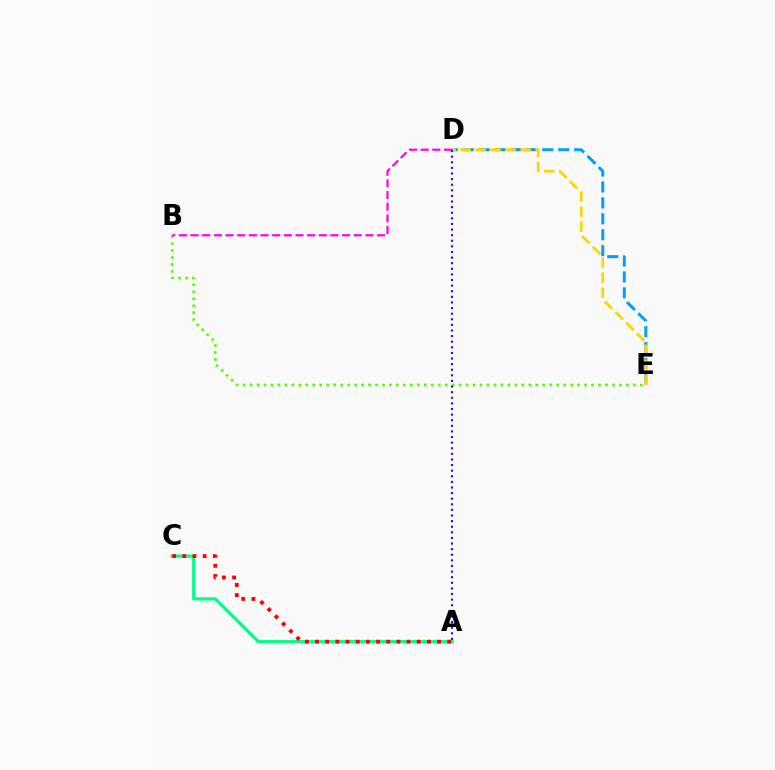{('B', 'E'): [{'color': '#4fff00', 'line_style': 'dotted', 'thickness': 1.89}], ('A', 'C'): [{'color': '#00ff86', 'line_style': 'solid', 'thickness': 2.32}, {'color': '#ff0000', 'line_style': 'dotted', 'thickness': 2.76}], ('B', 'D'): [{'color': '#ff00ed', 'line_style': 'dashed', 'thickness': 1.58}], ('D', 'E'): [{'color': '#009eff', 'line_style': 'dashed', 'thickness': 2.16}, {'color': '#ffd500', 'line_style': 'dashed', 'thickness': 2.04}], ('A', 'D'): [{'color': '#3700ff', 'line_style': 'dotted', 'thickness': 1.52}]}